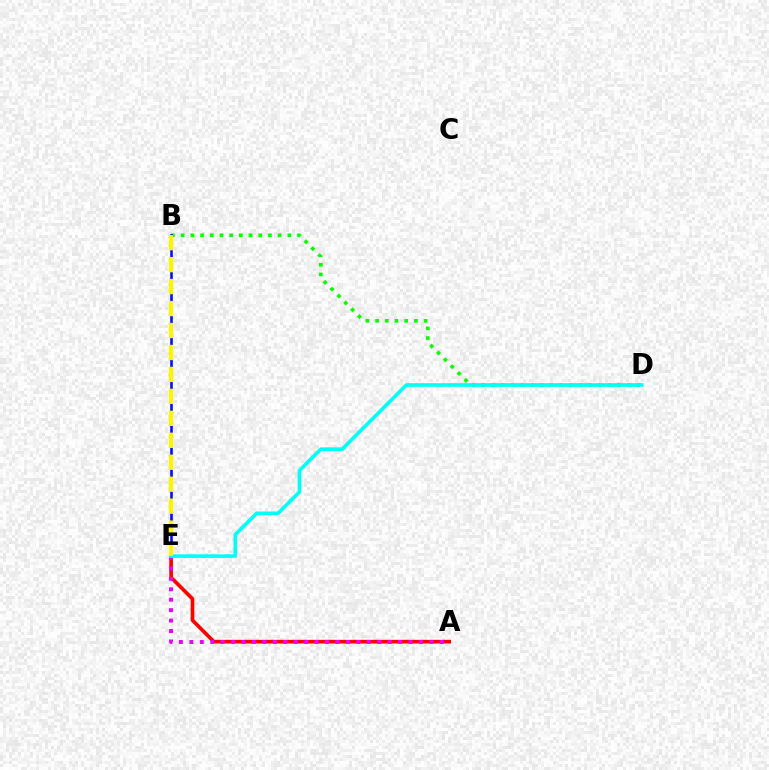{('B', 'D'): [{'color': '#08ff00', 'line_style': 'dotted', 'thickness': 2.63}], ('A', 'E'): [{'color': '#ff0000', 'line_style': 'solid', 'thickness': 2.64}, {'color': '#ee00ff', 'line_style': 'dotted', 'thickness': 2.84}], ('B', 'E'): [{'color': '#0010ff', 'line_style': 'solid', 'thickness': 1.89}, {'color': '#fcf500', 'line_style': 'dashed', 'thickness': 2.98}], ('D', 'E'): [{'color': '#00fff6', 'line_style': 'solid', 'thickness': 2.6}]}